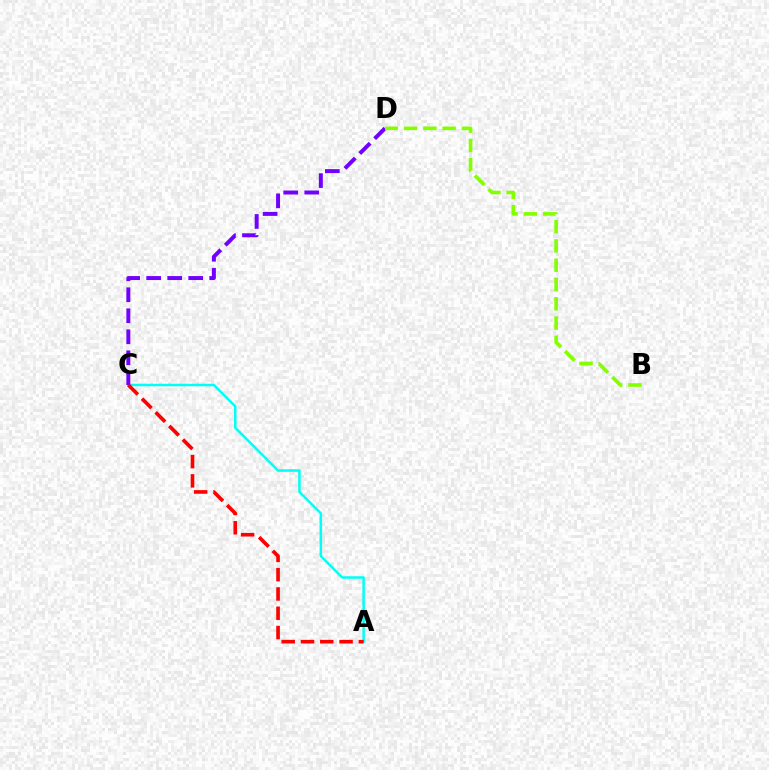{('A', 'C'): [{'color': '#00fff6', 'line_style': 'solid', 'thickness': 1.8}, {'color': '#ff0000', 'line_style': 'dashed', 'thickness': 2.62}], ('C', 'D'): [{'color': '#7200ff', 'line_style': 'dashed', 'thickness': 2.85}], ('B', 'D'): [{'color': '#84ff00', 'line_style': 'dashed', 'thickness': 2.62}]}